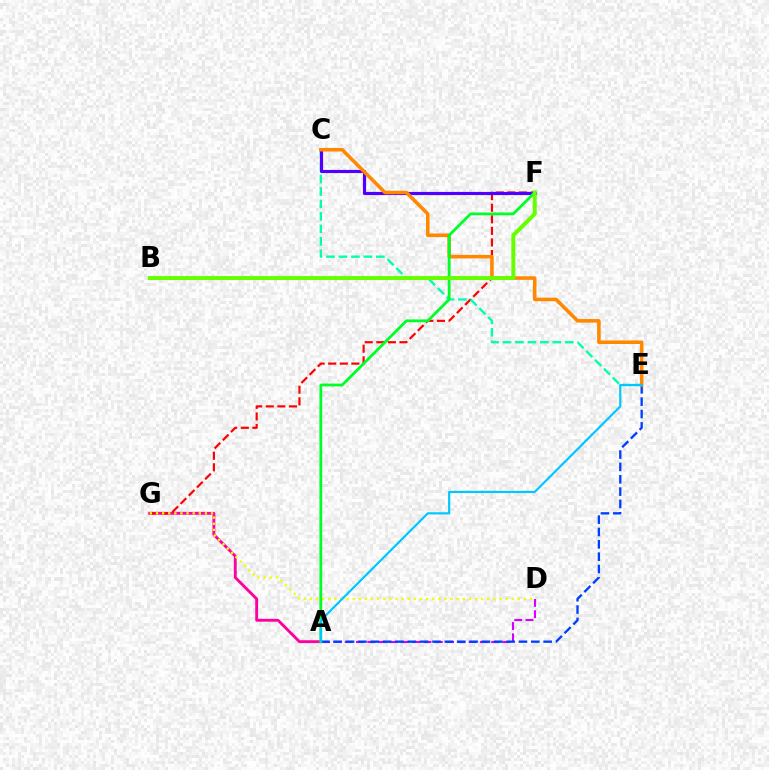{('A', 'G'): [{'color': '#ff00a0', 'line_style': 'solid', 'thickness': 2.06}], ('F', 'G'): [{'color': '#ff0000', 'line_style': 'dashed', 'thickness': 1.57}], ('C', 'E'): [{'color': '#00ffaf', 'line_style': 'dashed', 'thickness': 1.69}, {'color': '#ff8800', 'line_style': 'solid', 'thickness': 2.55}], ('A', 'D'): [{'color': '#d600ff', 'line_style': 'dashed', 'thickness': 1.53}], ('C', 'F'): [{'color': '#4f00ff', 'line_style': 'solid', 'thickness': 2.27}], ('A', 'E'): [{'color': '#003fff', 'line_style': 'dashed', 'thickness': 1.68}, {'color': '#00c7ff', 'line_style': 'solid', 'thickness': 1.57}], ('D', 'G'): [{'color': '#eeff00', 'line_style': 'dotted', 'thickness': 1.66}], ('A', 'F'): [{'color': '#00ff27', 'line_style': 'solid', 'thickness': 2.0}], ('B', 'F'): [{'color': '#66ff00', 'line_style': 'solid', 'thickness': 2.86}]}